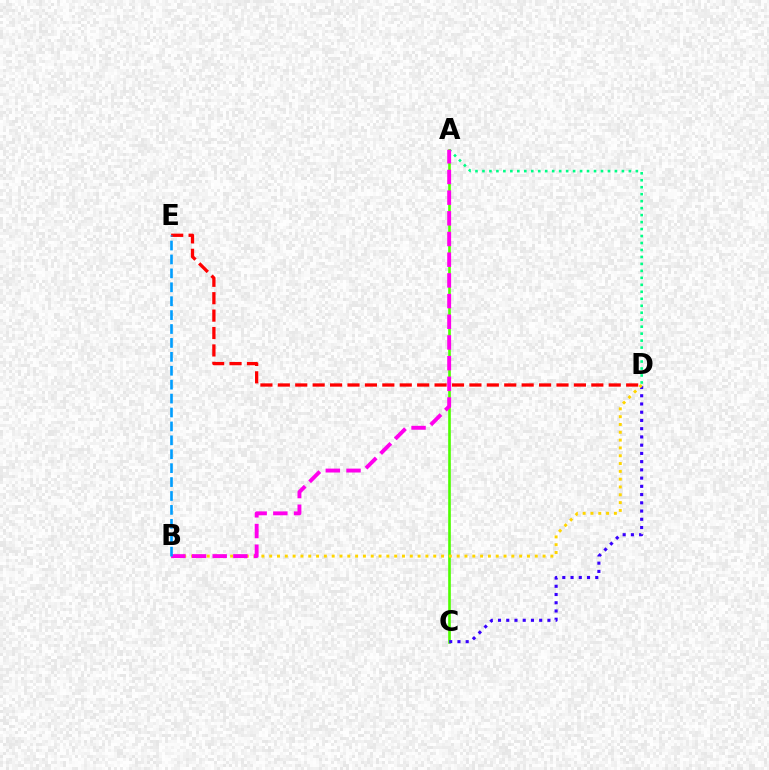{('A', 'D'): [{'color': '#00ff86', 'line_style': 'dotted', 'thickness': 1.89}], ('A', 'C'): [{'color': '#4fff00', 'line_style': 'solid', 'thickness': 1.89}], ('D', 'E'): [{'color': '#ff0000', 'line_style': 'dashed', 'thickness': 2.37}], ('C', 'D'): [{'color': '#3700ff', 'line_style': 'dotted', 'thickness': 2.24}], ('B', 'D'): [{'color': '#ffd500', 'line_style': 'dotted', 'thickness': 2.12}], ('A', 'B'): [{'color': '#ff00ed', 'line_style': 'dashed', 'thickness': 2.81}], ('B', 'E'): [{'color': '#009eff', 'line_style': 'dashed', 'thickness': 1.89}]}